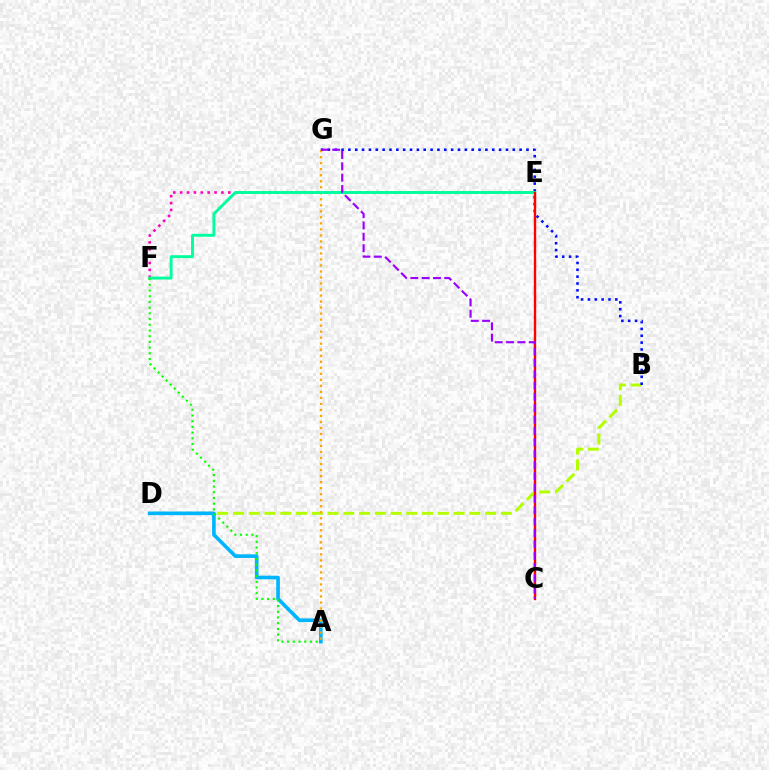{('E', 'F'): [{'color': '#ff00bd', 'line_style': 'dotted', 'thickness': 1.87}, {'color': '#00ff9d', 'line_style': 'solid', 'thickness': 2.1}], ('B', 'D'): [{'color': '#b3ff00', 'line_style': 'dashed', 'thickness': 2.14}], ('A', 'D'): [{'color': '#00b5ff', 'line_style': 'solid', 'thickness': 2.61}], ('B', 'G'): [{'color': '#0010ff', 'line_style': 'dotted', 'thickness': 1.86}], ('A', 'G'): [{'color': '#ffa500', 'line_style': 'dotted', 'thickness': 1.64}], ('C', 'E'): [{'color': '#ff0000', 'line_style': 'solid', 'thickness': 1.72}], ('A', 'F'): [{'color': '#08ff00', 'line_style': 'dotted', 'thickness': 1.55}], ('C', 'G'): [{'color': '#9b00ff', 'line_style': 'dashed', 'thickness': 1.54}]}